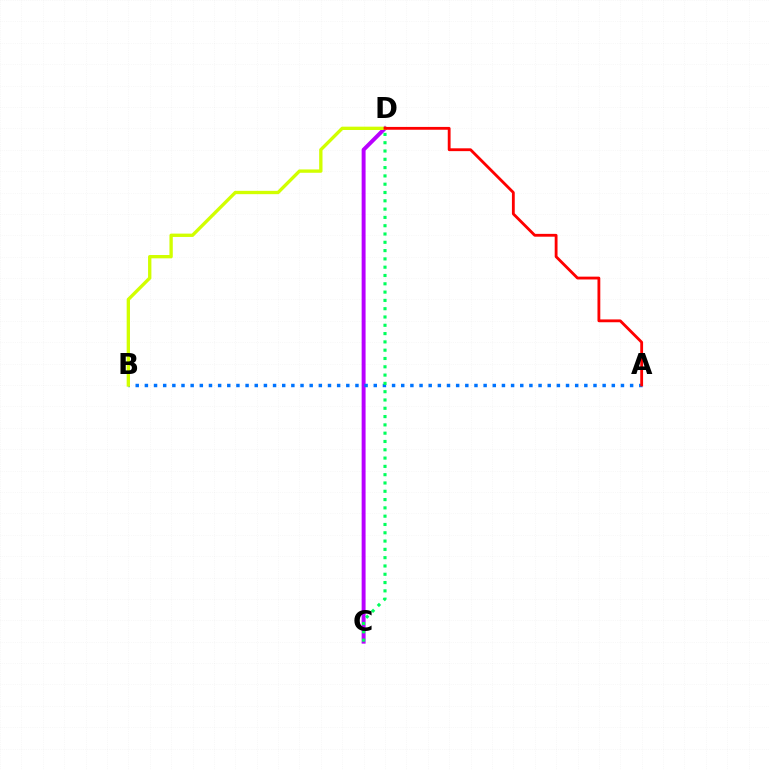{('C', 'D'): [{'color': '#b900ff', 'line_style': 'solid', 'thickness': 2.83}, {'color': '#00ff5c', 'line_style': 'dotted', 'thickness': 2.25}], ('A', 'B'): [{'color': '#0074ff', 'line_style': 'dotted', 'thickness': 2.49}], ('B', 'D'): [{'color': '#d1ff00', 'line_style': 'solid', 'thickness': 2.4}], ('A', 'D'): [{'color': '#ff0000', 'line_style': 'solid', 'thickness': 2.03}]}